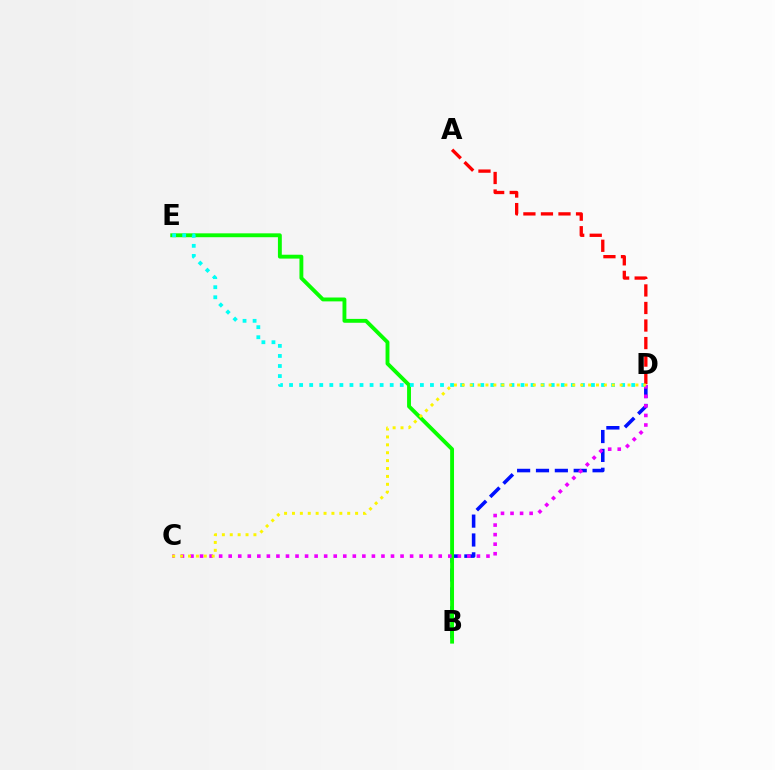{('B', 'D'): [{'color': '#0010ff', 'line_style': 'dashed', 'thickness': 2.56}], ('B', 'E'): [{'color': '#08ff00', 'line_style': 'solid', 'thickness': 2.79}], ('C', 'D'): [{'color': '#ee00ff', 'line_style': 'dotted', 'thickness': 2.59}, {'color': '#fcf500', 'line_style': 'dotted', 'thickness': 2.14}], ('D', 'E'): [{'color': '#00fff6', 'line_style': 'dotted', 'thickness': 2.73}], ('A', 'D'): [{'color': '#ff0000', 'line_style': 'dashed', 'thickness': 2.38}]}